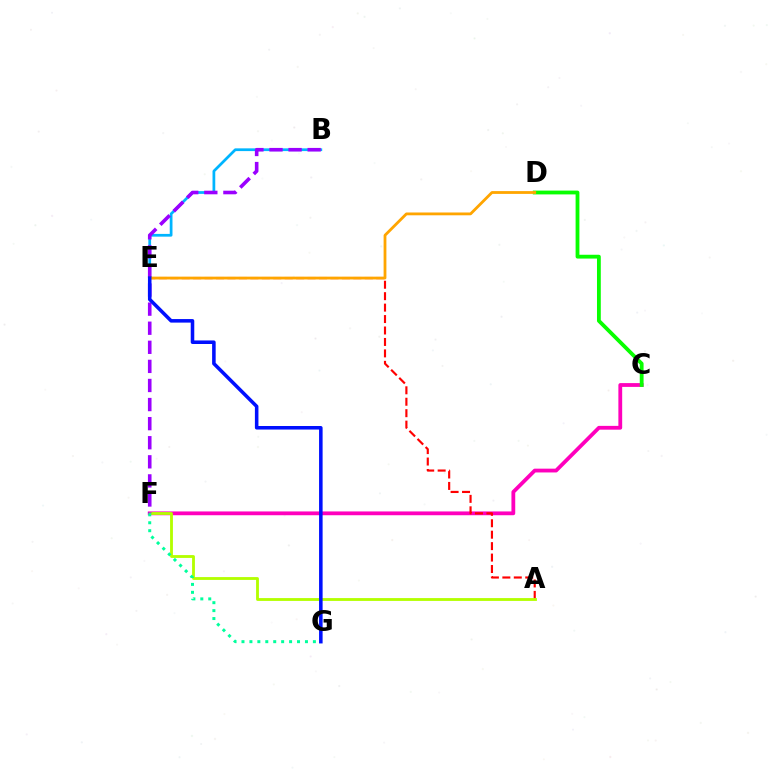{('C', 'F'): [{'color': '#ff00bd', 'line_style': 'solid', 'thickness': 2.73}], ('B', 'E'): [{'color': '#00b5ff', 'line_style': 'solid', 'thickness': 1.97}], ('C', 'D'): [{'color': '#08ff00', 'line_style': 'solid', 'thickness': 2.74}], ('A', 'E'): [{'color': '#ff0000', 'line_style': 'dashed', 'thickness': 1.55}], ('A', 'F'): [{'color': '#b3ff00', 'line_style': 'solid', 'thickness': 2.04}], ('B', 'F'): [{'color': '#9b00ff', 'line_style': 'dashed', 'thickness': 2.59}], ('D', 'E'): [{'color': '#ffa500', 'line_style': 'solid', 'thickness': 2.01}], ('F', 'G'): [{'color': '#00ff9d', 'line_style': 'dotted', 'thickness': 2.16}], ('E', 'G'): [{'color': '#0010ff', 'line_style': 'solid', 'thickness': 2.55}]}